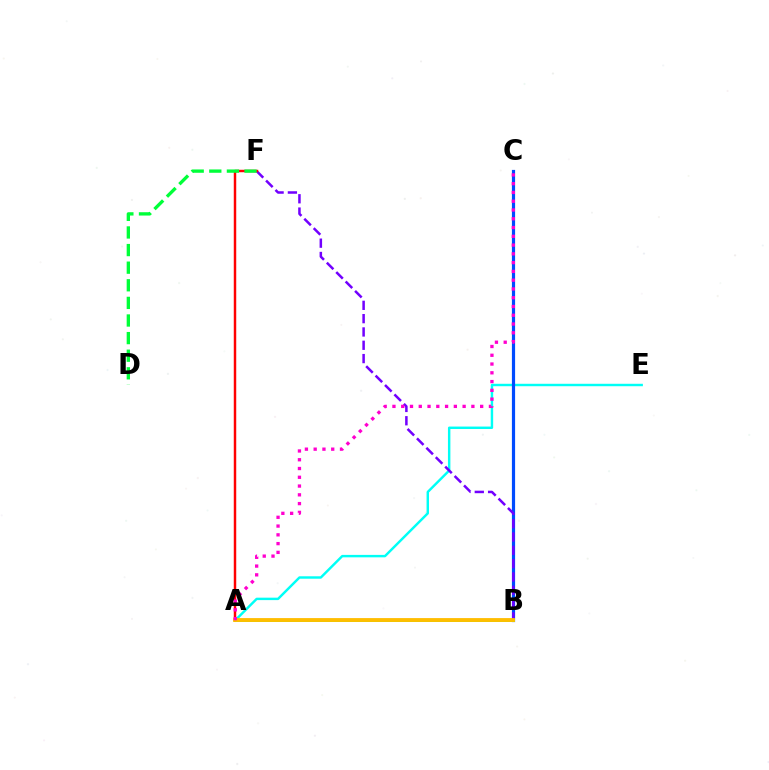{('A', 'E'): [{'color': '#00fff6', 'line_style': 'solid', 'thickness': 1.76}], ('B', 'C'): [{'color': '#004bff', 'line_style': 'solid', 'thickness': 2.3}], ('B', 'F'): [{'color': '#7200ff', 'line_style': 'dashed', 'thickness': 1.81}], ('A', 'B'): [{'color': '#84ff00', 'line_style': 'solid', 'thickness': 2.08}, {'color': '#ffbd00', 'line_style': 'solid', 'thickness': 2.75}], ('A', 'F'): [{'color': '#ff0000', 'line_style': 'solid', 'thickness': 1.77}], ('D', 'F'): [{'color': '#00ff39', 'line_style': 'dashed', 'thickness': 2.39}], ('A', 'C'): [{'color': '#ff00cf', 'line_style': 'dotted', 'thickness': 2.38}]}